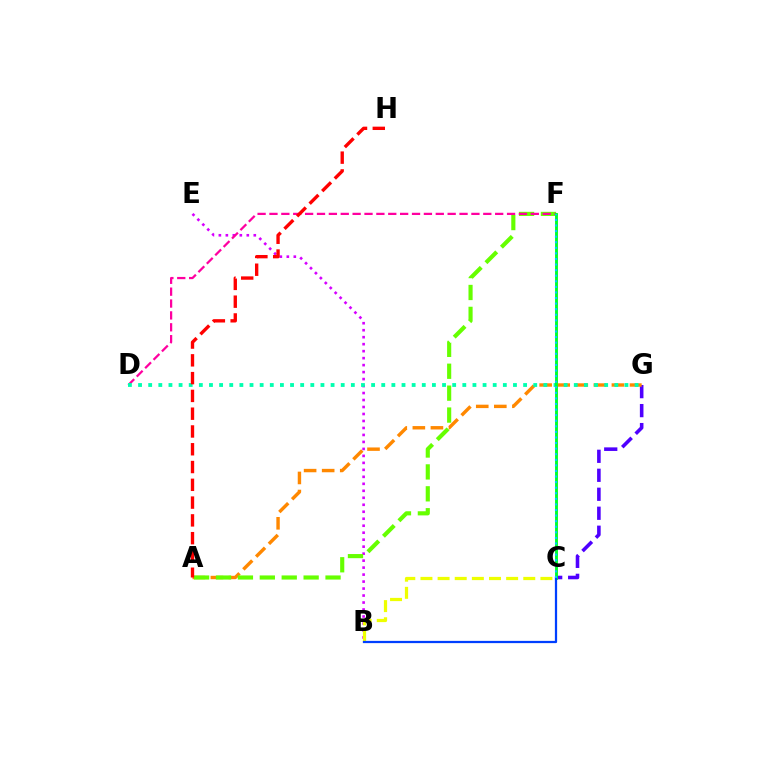{('C', 'G'): [{'color': '#4f00ff', 'line_style': 'dashed', 'thickness': 2.58}], ('A', 'G'): [{'color': '#ff8800', 'line_style': 'dashed', 'thickness': 2.45}], ('B', 'E'): [{'color': '#d600ff', 'line_style': 'dotted', 'thickness': 1.9}], ('A', 'F'): [{'color': '#66ff00', 'line_style': 'dashed', 'thickness': 2.98}], ('D', 'F'): [{'color': '#ff00a0', 'line_style': 'dashed', 'thickness': 1.61}], ('D', 'G'): [{'color': '#00ffaf', 'line_style': 'dotted', 'thickness': 2.75}], ('B', 'C'): [{'color': '#eeff00', 'line_style': 'dashed', 'thickness': 2.33}, {'color': '#003fff', 'line_style': 'solid', 'thickness': 1.61}], ('A', 'H'): [{'color': '#ff0000', 'line_style': 'dashed', 'thickness': 2.42}], ('C', 'F'): [{'color': '#00ff27', 'line_style': 'solid', 'thickness': 2.09}, {'color': '#00c7ff', 'line_style': 'dotted', 'thickness': 1.52}]}